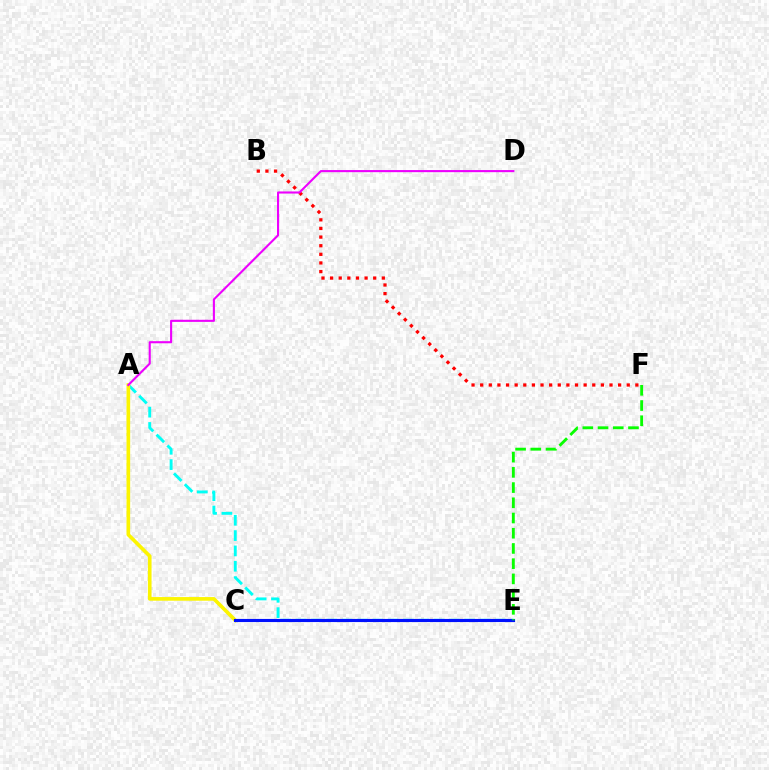{('A', 'E'): [{'color': '#00fff6', 'line_style': 'dashed', 'thickness': 2.08}], ('A', 'C'): [{'color': '#fcf500', 'line_style': 'solid', 'thickness': 2.62}], ('C', 'E'): [{'color': '#0010ff', 'line_style': 'solid', 'thickness': 2.26}], ('B', 'F'): [{'color': '#ff0000', 'line_style': 'dotted', 'thickness': 2.34}], ('A', 'D'): [{'color': '#ee00ff', 'line_style': 'solid', 'thickness': 1.52}], ('E', 'F'): [{'color': '#08ff00', 'line_style': 'dashed', 'thickness': 2.07}]}